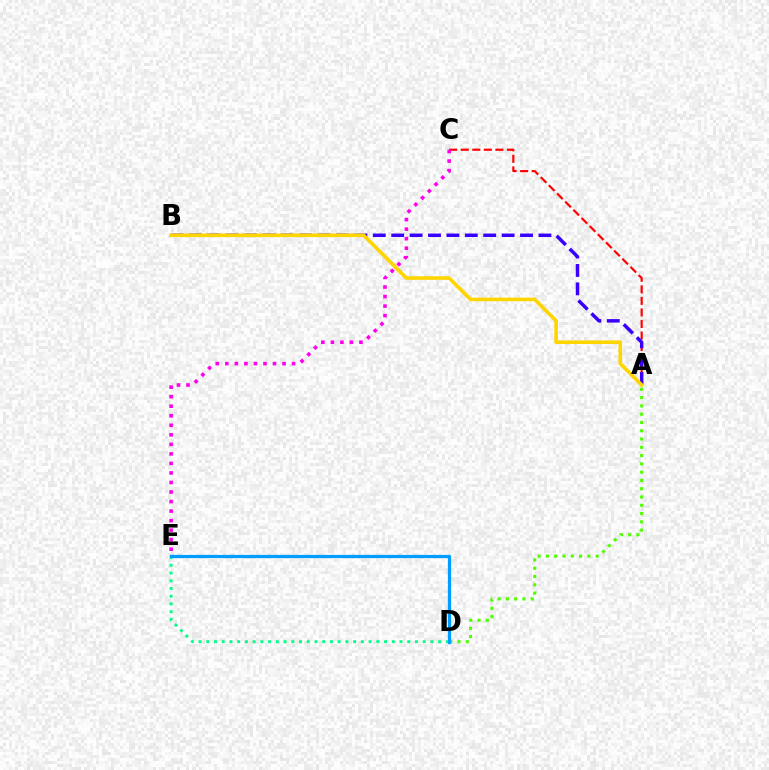{('A', 'C'): [{'color': '#ff0000', 'line_style': 'dashed', 'thickness': 1.57}], ('A', 'D'): [{'color': '#4fff00', 'line_style': 'dotted', 'thickness': 2.25}], ('A', 'B'): [{'color': '#3700ff', 'line_style': 'dashed', 'thickness': 2.5}, {'color': '#ffd500', 'line_style': 'solid', 'thickness': 2.61}], ('D', 'E'): [{'color': '#00ff86', 'line_style': 'dotted', 'thickness': 2.1}, {'color': '#009eff', 'line_style': 'solid', 'thickness': 2.34}], ('C', 'E'): [{'color': '#ff00ed', 'line_style': 'dotted', 'thickness': 2.59}]}